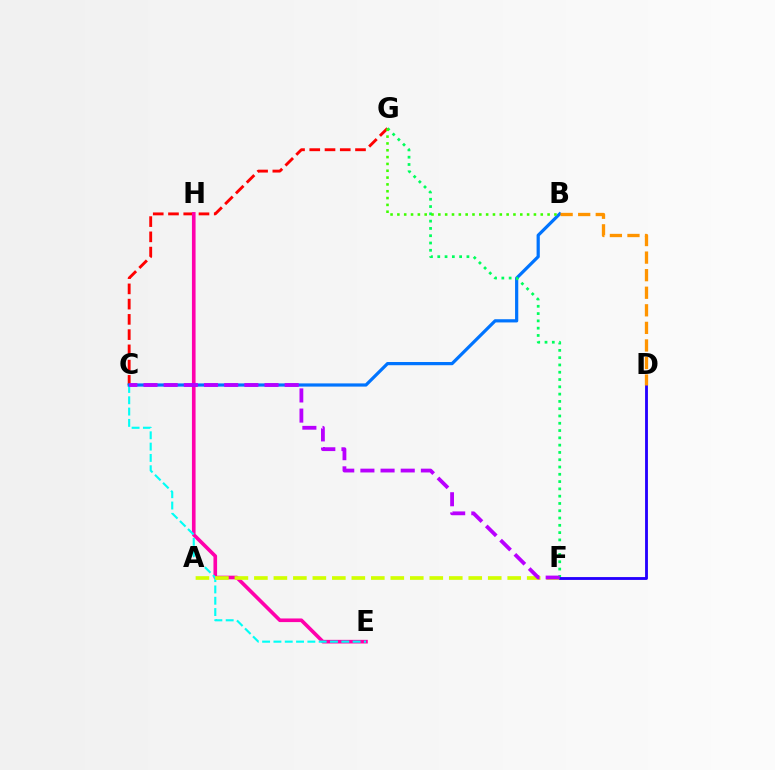{('C', 'G'): [{'color': '#ff0000', 'line_style': 'dashed', 'thickness': 2.07}], ('E', 'H'): [{'color': '#ff00ac', 'line_style': 'solid', 'thickness': 2.62}], ('C', 'E'): [{'color': '#00fff6', 'line_style': 'dashed', 'thickness': 1.54}], ('A', 'F'): [{'color': '#d1ff00', 'line_style': 'dashed', 'thickness': 2.65}], ('B', 'C'): [{'color': '#0074ff', 'line_style': 'solid', 'thickness': 2.31}], ('F', 'G'): [{'color': '#00ff5c', 'line_style': 'dotted', 'thickness': 1.98}], ('B', 'G'): [{'color': '#3dff00', 'line_style': 'dotted', 'thickness': 1.86}], ('D', 'F'): [{'color': '#2500ff', 'line_style': 'solid', 'thickness': 2.05}], ('C', 'F'): [{'color': '#b900ff', 'line_style': 'dashed', 'thickness': 2.74}], ('B', 'D'): [{'color': '#ff9400', 'line_style': 'dashed', 'thickness': 2.39}]}